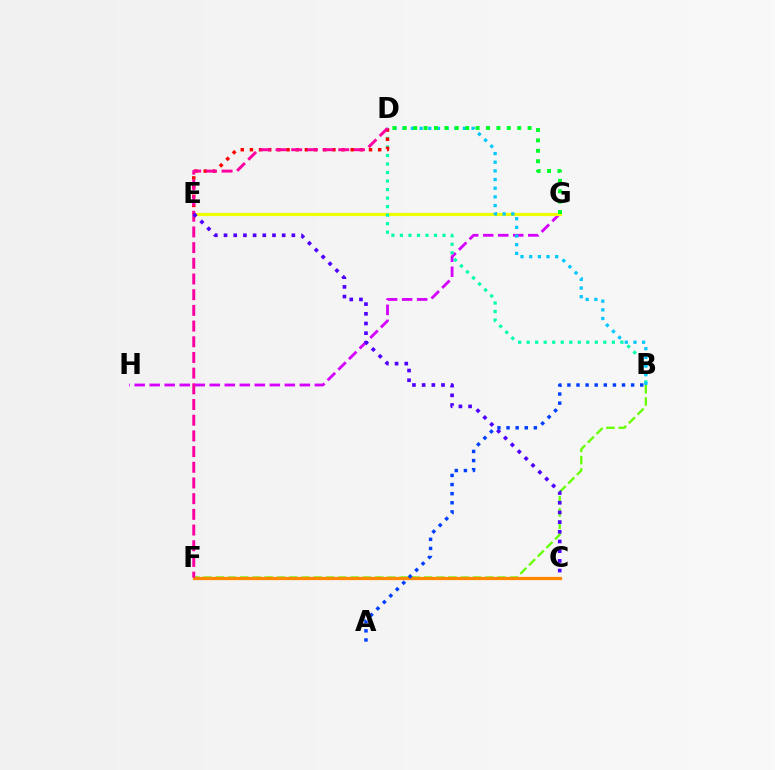{('G', 'H'): [{'color': '#d600ff', 'line_style': 'dashed', 'thickness': 2.04}], ('E', 'G'): [{'color': '#eeff00', 'line_style': 'solid', 'thickness': 2.28}], ('B', 'F'): [{'color': '#66ff00', 'line_style': 'dashed', 'thickness': 1.66}], ('B', 'D'): [{'color': '#00ffaf', 'line_style': 'dotted', 'thickness': 2.31}, {'color': '#00c7ff', 'line_style': 'dotted', 'thickness': 2.35}], ('C', 'F'): [{'color': '#ff8800', 'line_style': 'solid', 'thickness': 2.33}], ('D', 'G'): [{'color': '#00ff27', 'line_style': 'dotted', 'thickness': 2.83}], ('D', 'E'): [{'color': '#ff0000', 'line_style': 'dotted', 'thickness': 2.49}], ('D', 'F'): [{'color': '#ff00a0', 'line_style': 'dashed', 'thickness': 2.13}], ('C', 'E'): [{'color': '#4f00ff', 'line_style': 'dotted', 'thickness': 2.63}], ('A', 'B'): [{'color': '#003fff', 'line_style': 'dotted', 'thickness': 2.47}]}